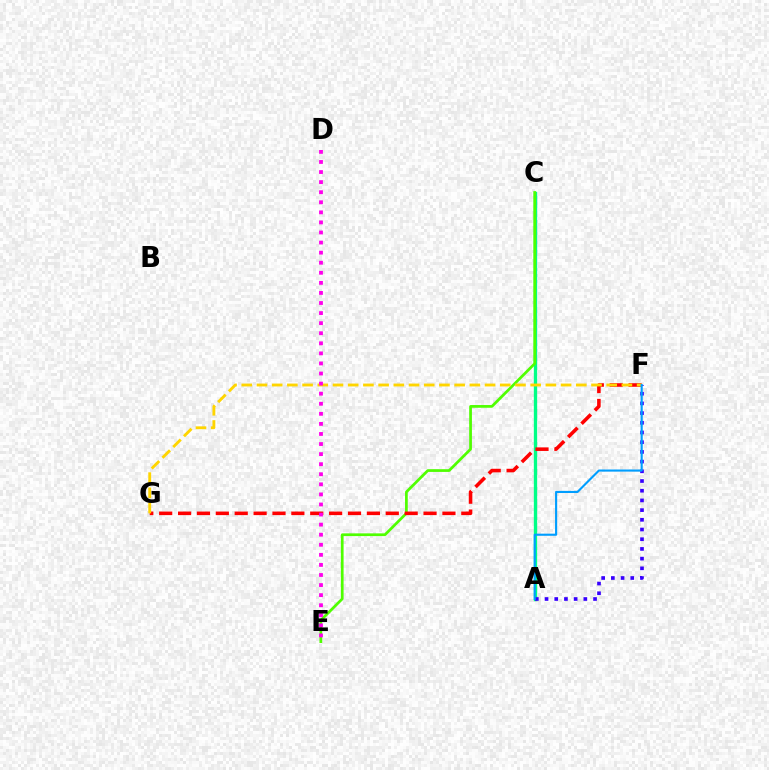{('A', 'C'): [{'color': '#00ff86', 'line_style': 'solid', 'thickness': 2.4}], ('C', 'E'): [{'color': '#4fff00', 'line_style': 'solid', 'thickness': 1.96}], ('A', 'F'): [{'color': '#3700ff', 'line_style': 'dotted', 'thickness': 2.64}, {'color': '#009eff', 'line_style': 'solid', 'thickness': 1.53}], ('F', 'G'): [{'color': '#ff0000', 'line_style': 'dashed', 'thickness': 2.57}, {'color': '#ffd500', 'line_style': 'dashed', 'thickness': 2.07}], ('D', 'E'): [{'color': '#ff00ed', 'line_style': 'dotted', 'thickness': 2.74}]}